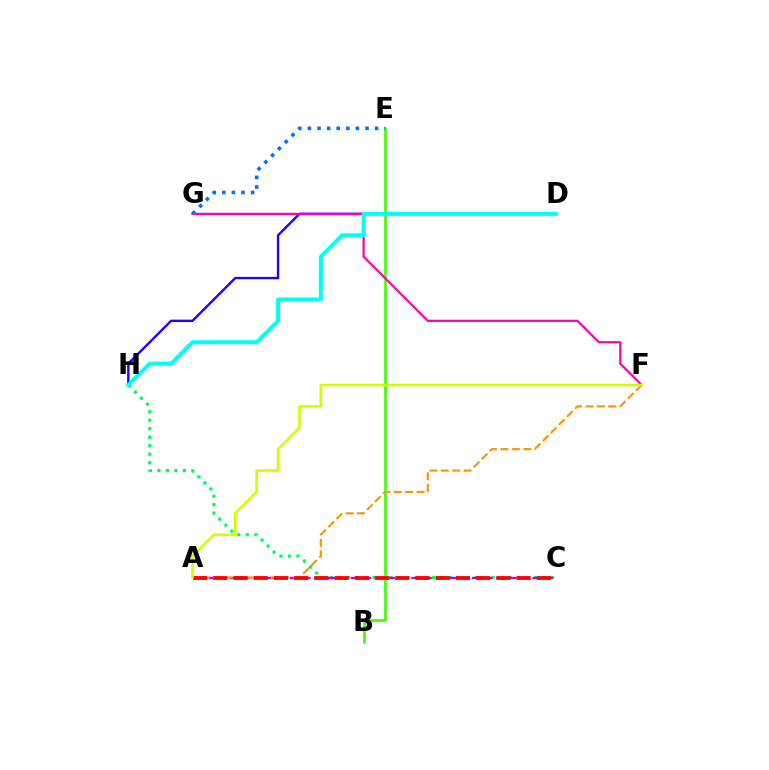{('C', 'H'): [{'color': '#00ff5c', 'line_style': 'dotted', 'thickness': 2.31}], ('B', 'E'): [{'color': '#3dff00', 'line_style': 'solid', 'thickness': 1.88}], ('A', 'C'): [{'color': '#b900ff', 'line_style': 'dashed', 'thickness': 1.65}, {'color': '#ff0000', 'line_style': 'dashed', 'thickness': 2.75}], ('A', 'F'): [{'color': '#ff9400', 'line_style': 'dashed', 'thickness': 1.55}, {'color': '#d1ff00', 'line_style': 'solid', 'thickness': 1.88}], ('D', 'H'): [{'color': '#2500ff', 'line_style': 'solid', 'thickness': 1.72}, {'color': '#00fff6', 'line_style': 'solid', 'thickness': 2.86}], ('F', 'G'): [{'color': '#ff00ac', 'line_style': 'solid', 'thickness': 1.59}], ('E', 'G'): [{'color': '#0074ff', 'line_style': 'dotted', 'thickness': 2.61}]}